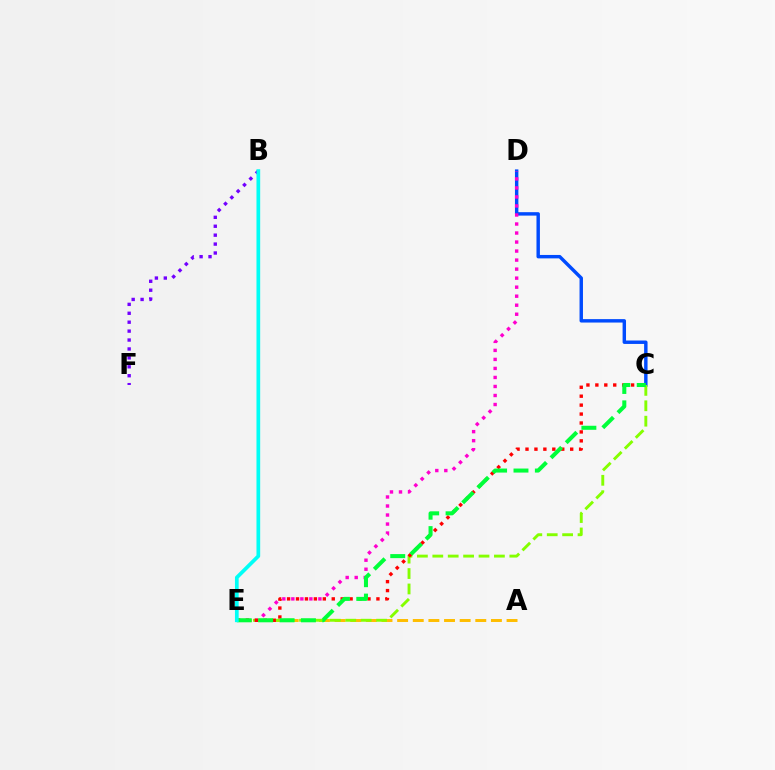{('C', 'D'): [{'color': '#004bff', 'line_style': 'solid', 'thickness': 2.47}], ('A', 'E'): [{'color': '#ffbd00', 'line_style': 'dashed', 'thickness': 2.12}], ('C', 'E'): [{'color': '#84ff00', 'line_style': 'dashed', 'thickness': 2.09}, {'color': '#ff0000', 'line_style': 'dotted', 'thickness': 2.43}, {'color': '#00ff39', 'line_style': 'dashed', 'thickness': 2.91}], ('D', 'E'): [{'color': '#ff00cf', 'line_style': 'dotted', 'thickness': 2.45}], ('B', 'F'): [{'color': '#7200ff', 'line_style': 'dotted', 'thickness': 2.42}], ('B', 'E'): [{'color': '#00fff6', 'line_style': 'solid', 'thickness': 2.67}]}